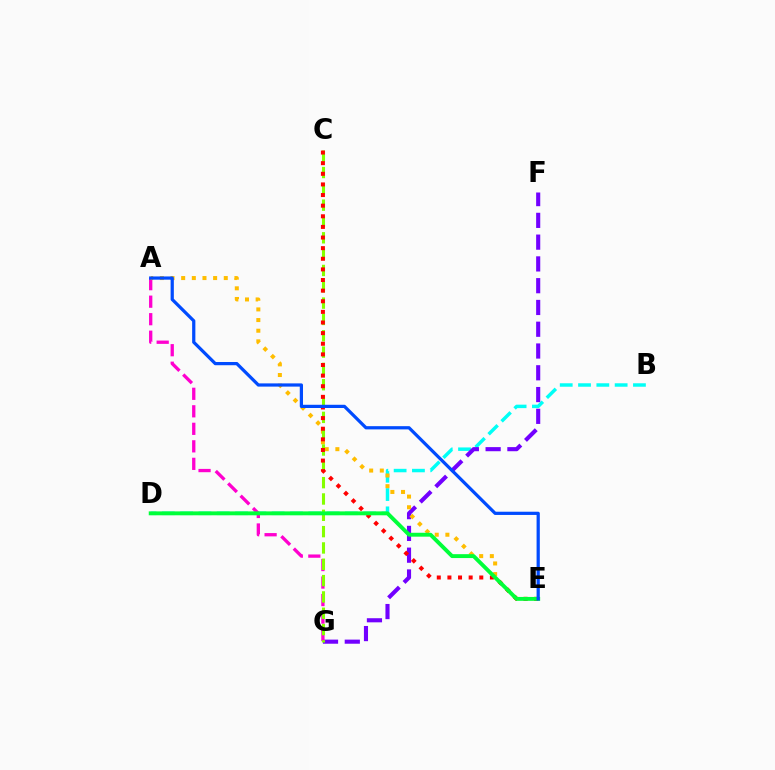{('B', 'D'): [{'color': '#00fff6', 'line_style': 'dashed', 'thickness': 2.49}], ('F', 'G'): [{'color': '#7200ff', 'line_style': 'dashed', 'thickness': 2.96}], ('A', 'G'): [{'color': '#ff00cf', 'line_style': 'dashed', 'thickness': 2.38}], ('A', 'E'): [{'color': '#ffbd00', 'line_style': 'dotted', 'thickness': 2.89}, {'color': '#004bff', 'line_style': 'solid', 'thickness': 2.32}], ('C', 'G'): [{'color': '#84ff00', 'line_style': 'dashed', 'thickness': 2.22}], ('C', 'E'): [{'color': '#ff0000', 'line_style': 'dotted', 'thickness': 2.89}], ('D', 'E'): [{'color': '#00ff39', 'line_style': 'solid', 'thickness': 2.81}]}